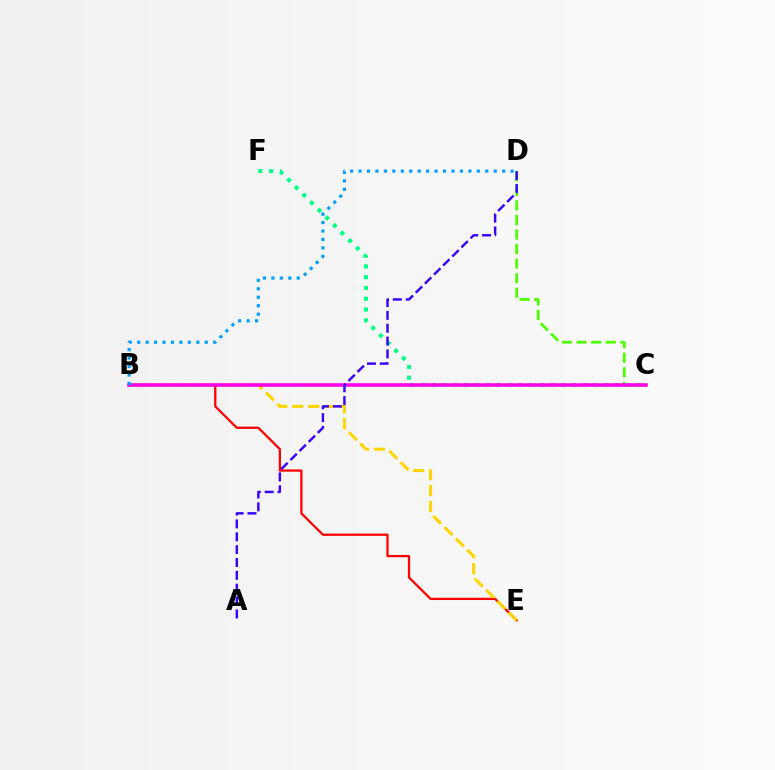{('B', 'E'): [{'color': '#ff0000', 'line_style': 'solid', 'thickness': 1.63}, {'color': '#ffd500', 'line_style': 'dashed', 'thickness': 2.17}], ('C', 'D'): [{'color': '#4fff00', 'line_style': 'dashed', 'thickness': 1.98}], ('C', 'F'): [{'color': '#00ff86', 'line_style': 'dotted', 'thickness': 2.92}], ('B', 'C'): [{'color': '#ff00ed', 'line_style': 'solid', 'thickness': 2.57}], ('A', 'D'): [{'color': '#3700ff', 'line_style': 'dashed', 'thickness': 1.75}], ('B', 'D'): [{'color': '#009eff', 'line_style': 'dotted', 'thickness': 2.3}]}